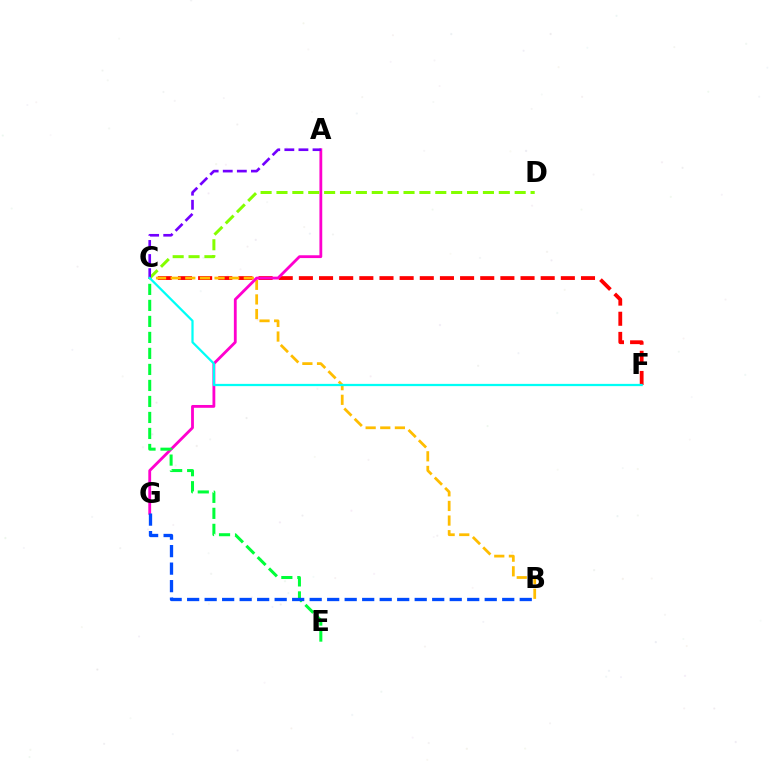{('C', 'F'): [{'color': '#ff0000', 'line_style': 'dashed', 'thickness': 2.74}, {'color': '#00fff6', 'line_style': 'solid', 'thickness': 1.62}], ('B', 'C'): [{'color': '#ffbd00', 'line_style': 'dashed', 'thickness': 1.99}], ('A', 'G'): [{'color': '#ff00cf', 'line_style': 'solid', 'thickness': 2.03}], ('C', 'D'): [{'color': '#84ff00', 'line_style': 'dashed', 'thickness': 2.16}], ('A', 'C'): [{'color': '#7200ff', 'line_style': 'dashed', 'thickness': 1.91}], ('C', 'E'): [{'color': '#00ff39', 'line_style': 'dashed', 'thickness': 2.17}], ('B', 'G'): [{'color': '#004bff', 'line_style': 'dashed', 'thickness': 2.38}]}